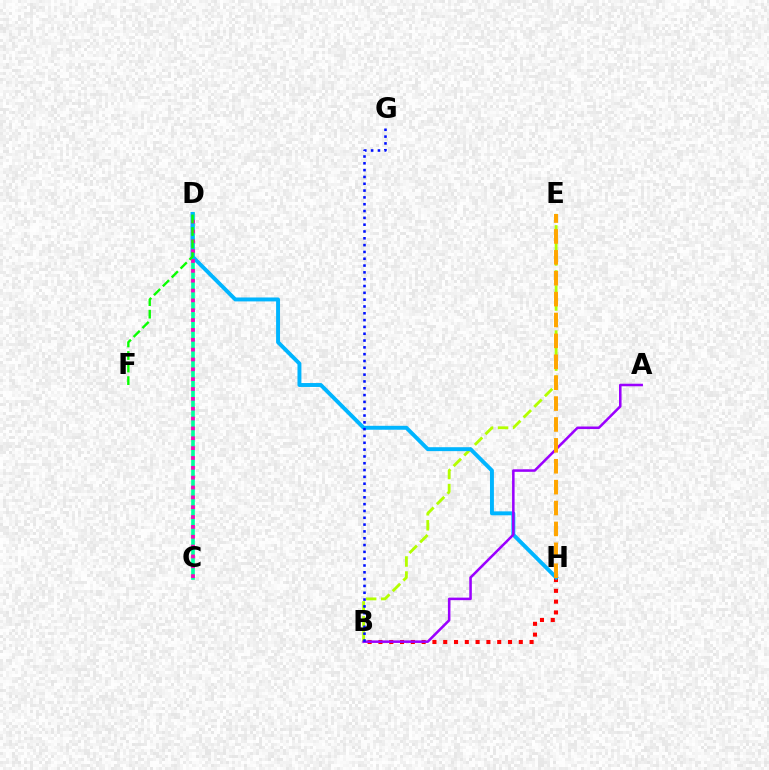{('B', 'E'): [{'color': '#b3ff00', 'line_style': 'dashed', 'thickness': 2.04}], ('B', 'H'): [{'color': '#ff0000', 'line_style': 'dotted', 'thickness': 2.93}], ('C', 'D'): [{'color': '#00ff9d', 'line_style': 'solid', 'thickness': 2.62}, {'color': '#ff00bd', 'line_style': 'dotted', 'thickness': 2.68}], ('D', 'H'): [{'color': '#00b5ff', 'line_style': 'solid', 'thickness': 2.83}], ('A', 'B'): [{'color': '#9b00ff', 'line_style': 'solid', 'thickness': 1.83}], ('E', 'H'): [{'color': '#ffa500', 'line_style': 'dashed', 'thickness': 2.84}], ('B', 'G'): [{'color': '#0010ff', 'line_style': 'dotted', 'thickness': 1.85}], ('D', 'F'): [{'color': '#08ff00', 'line_style': 'dashed', 'thickness': 1.71}]}